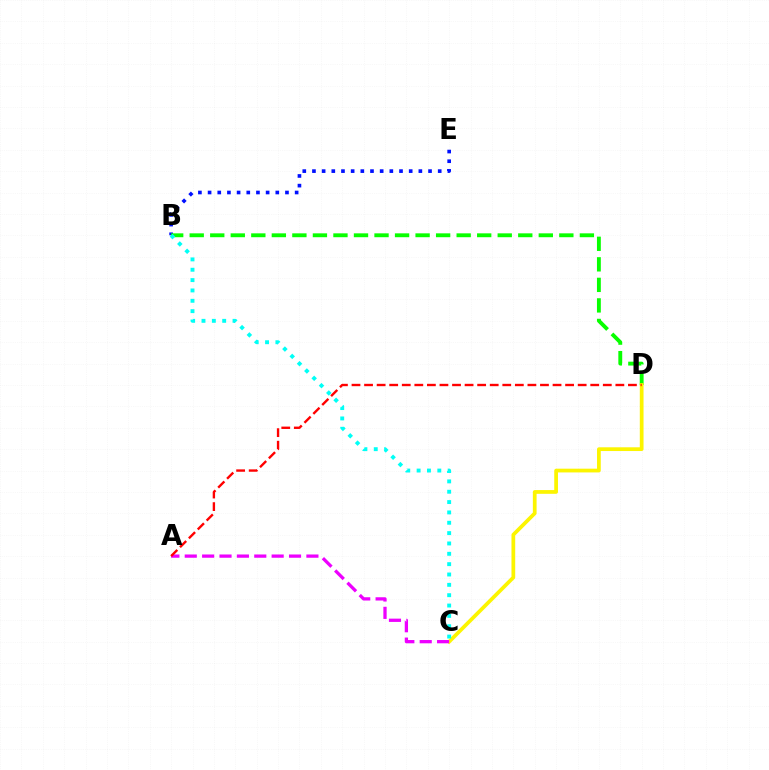{('B', 'E'): [{'color': '#0010ff', 'line_style': 'dotted', 'thickness': 2.63}], ('B', 'D'): [{'color': '#08ff00', 'line_style': 'dashed', 'thickness': 2.79}], ('C', 'D'): [{'color': '#fcf500', 'line_style': 'solid', 'thickness': 2.69}], ('A', 'C'): [{'color': '#ee00ff', 'line_style': 'dashed', 'thickness': 2.36}], ('A', 'D'): [{'color': '#ff0000', 'line_style': 'dashed', 'thickness': 1.71}], ('B', 'C'): [{'color': '#00fff6', 'line_style': 'dotted', 'thickness': 2.81}]}